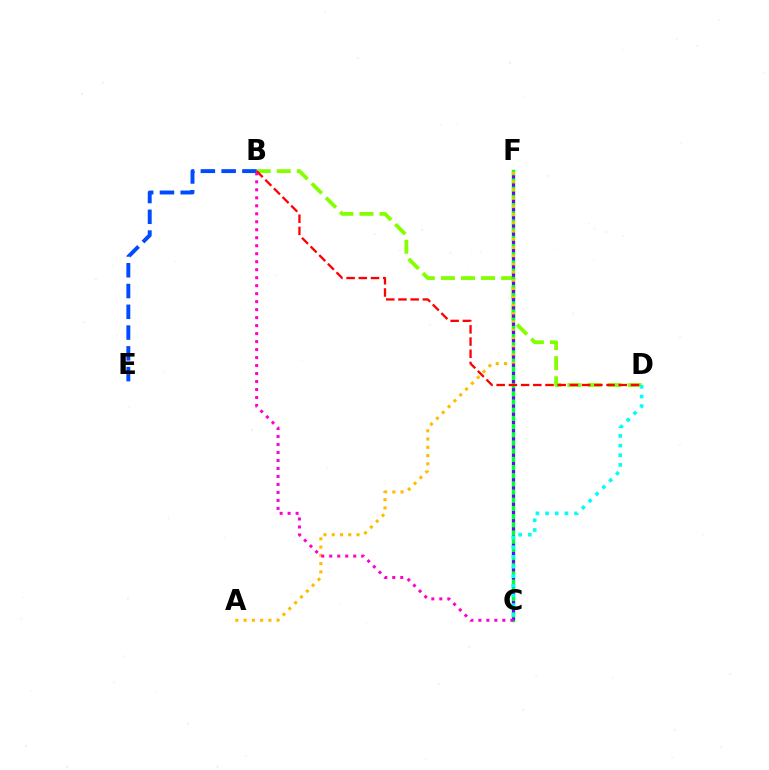{('B', 'D'): [{'color': '#84ff00', 'line_style': 'dashed', 'thickness': 2.73}, {'color': '#ff0000', 'line_style': 'dashed', 'thickness': 1.66}], ('C', 'F'): [{'color': '#00ff39', 'line_style': 'solid', 'thickness': 2.5}, {'color': '#7200ff', 'line_style': 'dotted', 'thickness': 2.22}], ('A', 'F'): [{'color': '#ffbd00', 'line_style': 'dotted', 'thickness': 2.24}], ('B', 'E'): [{'color': '#004bff', 'line_style': 'dashed', 'thickness': 2.82}], ('C', 'D'): [{'color': '#00fff6', 'line_style': 'dotted', 'thickness': 2.62}], ('B', 'C'): [{'color': '#ff00cf', 'line_style': 'dotted', 'thickness': 2.17}]}